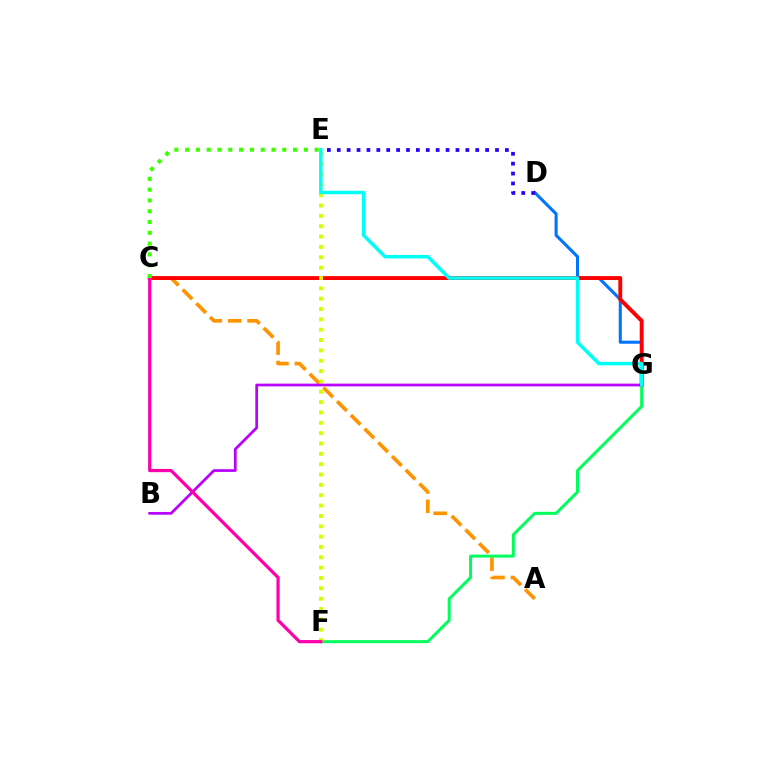{('A', 'C'): [{'color': '#ff9400', 'line_style': 'dashed', 'thickness': 2.63}], ('D', 'G'): [{'color': '#0074ff', 'line_style': 'solid', 'thickness': 2.2}], ('F', 'G'): [{'color': '#00ff5c', 'line_style': 'solid', 'thickness': 2.15}], ('C', 'G'): [{'color': '#ff0000', 'line_style': 'solid', 'thickness': 2.8}], ('E', 'F'): [{'color': '#d1ff00', 'line_style': 'dotted', 'thickness': 2.81}], ('B', 'G'): [{'color': '#b900ff', 'line_style': 'solid', 'thickness': 1.96}], ('C', 'F'): [{'color': '#ff00ac', 'line_style': 'solid', 'thickness': 2.31}], ('E', 'G'): [{'color': '#00fff6', 'line_style': 'solid', 'thickness': 2.5}], ('D', 'E'): [{'color': '#2500ff', 'line_style': 'dotted', 'thickness': 2.69}], ('C', 'E'): [{'color': '#3dff00', 'line_style': 'dotted', 'thickness': 2.93}]}